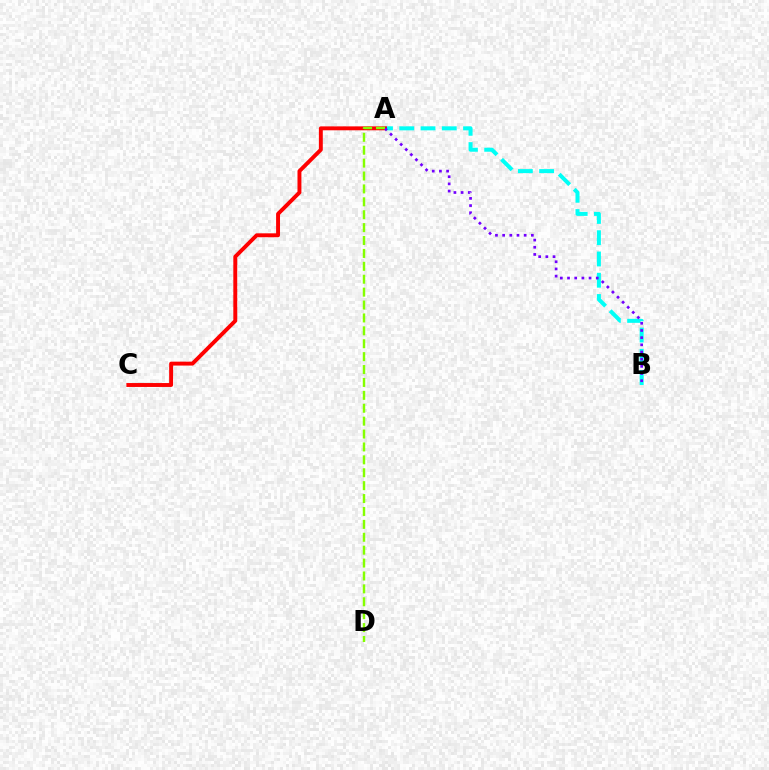{('A', 'B'): [{'color': '#00fff6', 'line_style': 'dashed', 'thickness': 2.89}, {'color': '#7200ff', 'line_style': 'dotted', 'thickness': 1.95}], ('A', 'C'): [{'color': '#ff0000', 'line_style': 'solid', 'thickness': 2.82}], ('A', 'D'): [{'color': '#84ff00', 'line_style': 'dashed', 'thickness': 1.75}]}